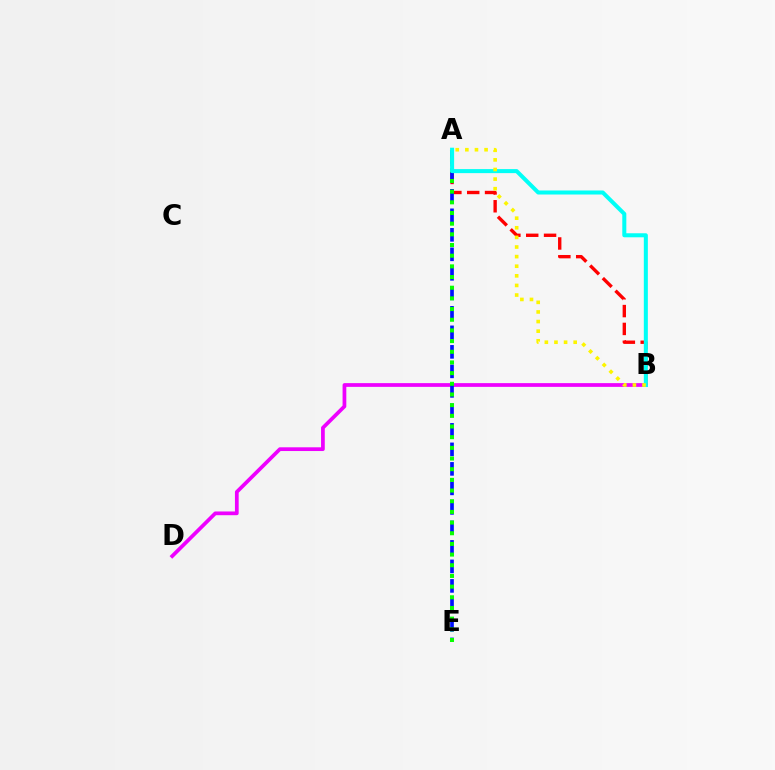{('B', 'D'): [{'color': '#ee00ff', 'line_style': 'solid', 'thickness': 2.69}], ('A', 'B'): [{'color': '#ff0000', 'line_style': 'dashed', 'thickness': 2.42}, {'color': '#00fff6', 'line_style': 'solid', 'thickness': 2.9}, {'color': '#fcf500', 'line_style': 'dotted', 'thickness': 2.61}], ('A', 'E'): [{'color': '#0010ff', 'line_style': 'dashed', 'thickness': 2.65}, {'color': '#08ff00', 'line_style': 'dotted', 'thickness': 2.9}]}